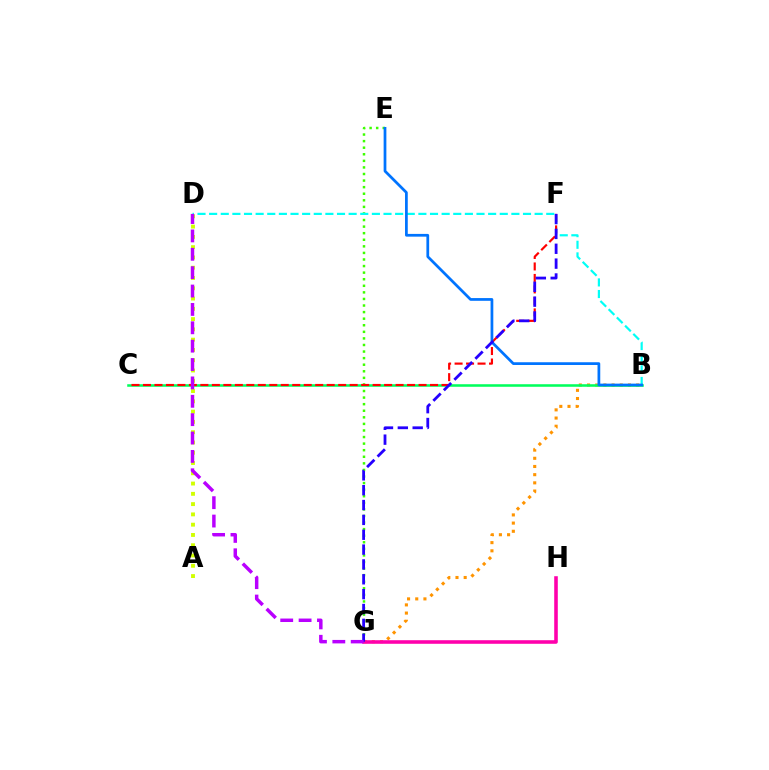{('B', 'G'): [{'color': '#ff9400', 'line_style': 'dotted', 'thickness': 2.22}], ('E', 'G'): [{'color': '#3dff00', 'line_style': 'dotted', 'thickness': 1.79}], ('B', 'C'): [{'color': '#00ff5c', 'line_style': 'solid', 'thickness': 1.83}], ('B', 'D'): [{'color': '#00fff6', 'line_style': 'dashed', 'thickness': 1.58}], ('C', 'F'): [{'color': '#ff0000', 'line_style': 'dashed', 'thickness': 1.56}], ('G', 'H'): [{'color': '#ff00ac', 'line_style': 'solid', 'thickness': 2.58}], ('B', 'E'): [{'color': '#0074ff', 'line_style': 'solid', 'thickness': 1.97}], ('A', 'D'): [{'color': '#d1ff00', 'line_style': 'dotted', 'thickness': 2.79}], ('F', 'G'): [{'color': '#2500ff', 'line_style': 'dashed', 'thickness': 2.02}], ('D', 'G'): [{'color': '#b900ff', 'line_style': 'dashed', 'thickness': 2.5}]}